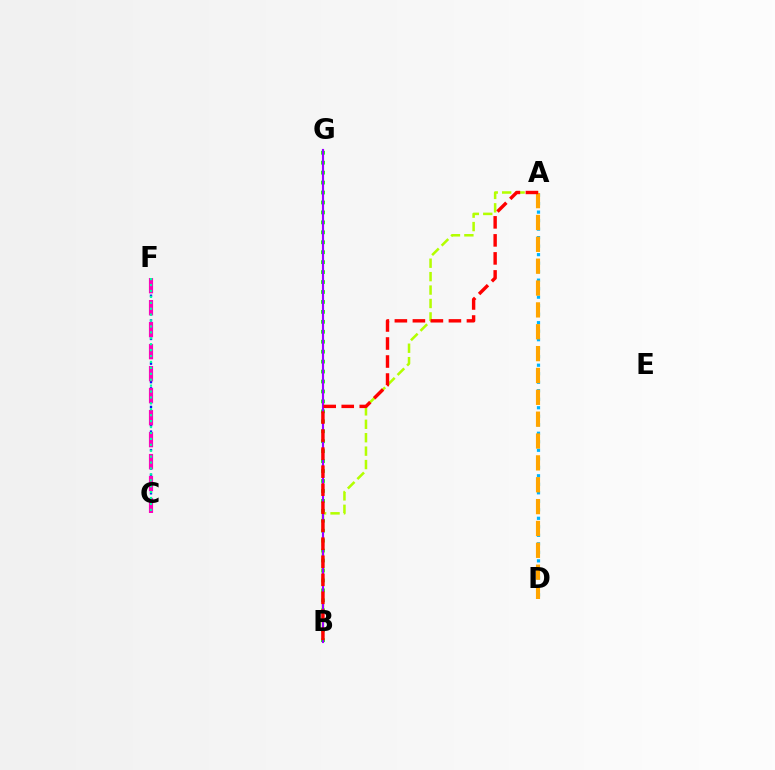{('B', 'G'): [{'color': '#08ff00', 'line_style': 'dotted', 'thickness': 2.7}, {'color': '#9b00ff', 'line_style': 'solid', 'thickness': 1.55}], ('A', 'B'): [{'color': '#b3ff00', 'line_style': 'dashed', 'thickness': 1.82}, {'color': '#ff0000', 'line_style': 'dashed', 'thickness': 2.45}], ('A', 'D'): [{'color': '#00b5ff', 'line_style': 'dotted', 'thickness': 2.31}, {'color': '#ffa500', 'line_style': 'dashed', 'thickness': 2.97}], ('C', 'F'): [{'color': '#0010ff', 'line_style': 'dotted', 'thickness': 1.68}, {'color': '#ff00bd', 'line_style': 'dashed', 'thickness': 2.99}, {'color': '#00ff9d', 'line_style': 'dotted', 'thickness': 1.61}]}